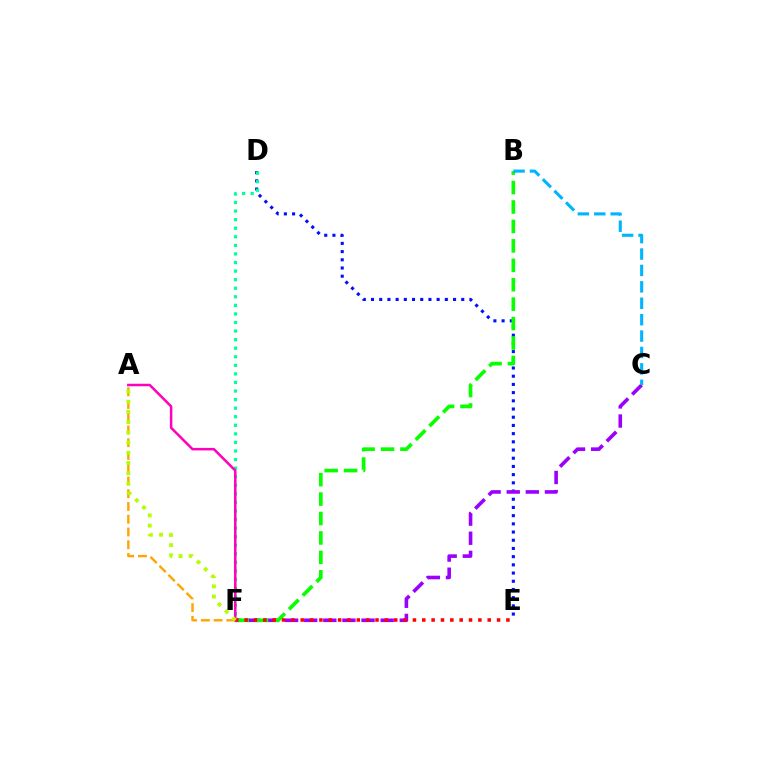{('D', 'E'): [{'color': '#0010ff', 'line_style': 'dotted', 'thickness': 2.23}], ('C', 'F'): [{'color': '#9b00ff', 'line_style': 'dashed', 'thickness': 2.6}], ('B', 'F'): [{'color': '#08ff00', 'line_style': 'dashed', 'thickness': 2.64}], ('D', 'F'): [{'color': '#00ff9d', 'line_style': 'dotted', 'thickness': 2.33}], ('A', 'F'): [{'color': '#ffa500', 'line_style': 'dashed', 'thickness': 1.73}, {'color': '#ff00bd', 'line_style': 'solid', 'thickness': 1.81}, {'color': '#b3ff00', 'line_style': 'dotted', 'thickness': 2.78}], ('E', 'F'): [{'color': '#ff0000', 'line_style': 'dotted', 'thickness': 2.54}], ('B', 'C'): [{'color': '#00b5ff', 'line_style': 'dashed', 'thickness': 2.23}]}